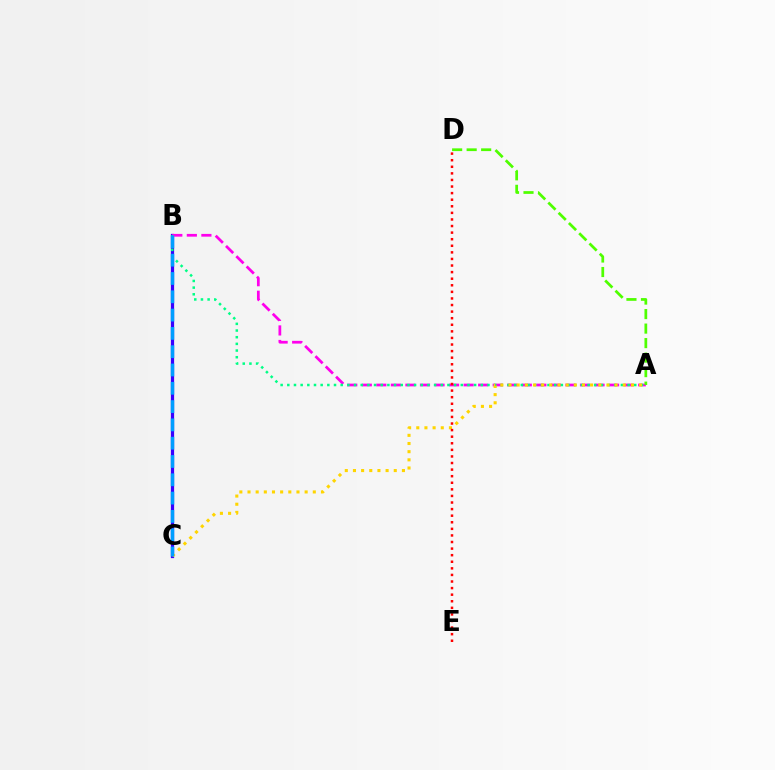{('B', 'C'): [{'color': '#3700ff', 'line_style': 'solid', 'thickness': 2.34}, {'color': '#009eff', 'line_style': 'dashed', 'thickness': 2.49}], ('A', 'B'): [{'color': '#ff00ed', 'line_style': 'dashed', 'thickness': 1.98}, {'color': '#00ff86', 'line_style': 'dotted', 'thickness': 1.81}], ('A', 'C'): [{'color': '#ffd500', 'line_style': 'dotted', 'thickness': 2.22}], ('A', 'D'): [{'color': '#4fff00', 'line_style': 'dashed', 'thickness': 1.97}], ('D', 'E'): [{'color': '#ff0000', 'line_style': 'dotted', 'thickness': 1.79}]}